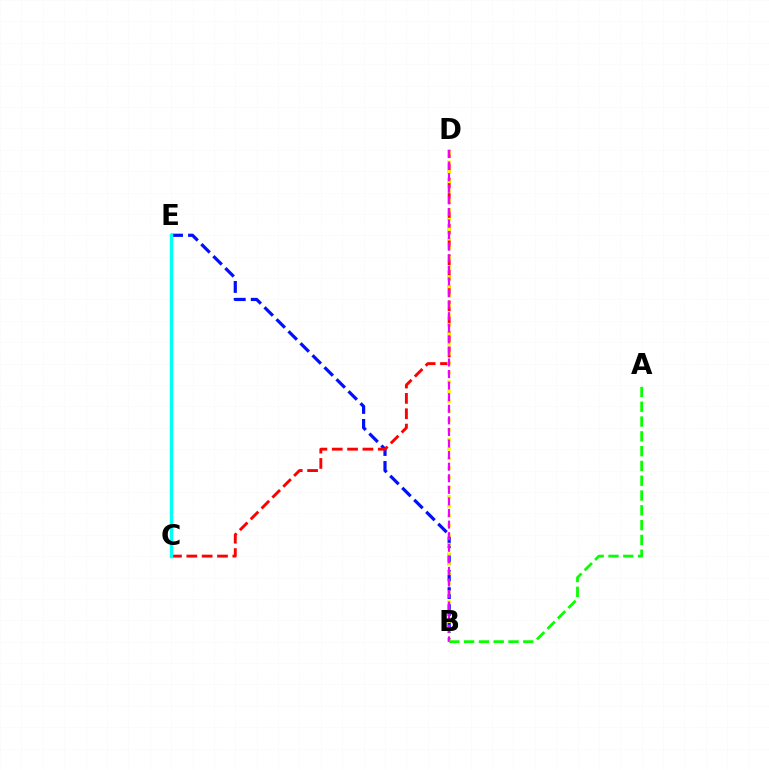{('B', 'E'): [{'color': '#0010ff', 'line_style': 'dashed', 'thickness': 2.31}], ('C', 'D'): [{'color': '#ff0000', 'line_style': 'dashed', 'thickness': 2.08}], ('B', 'D'): [{'color': '#fcf500', 'line_style': 'dotted', 'thickness': 2.6}, {'color': '#ee00ff', 'line_style': 'dashed', 'thickness': 1.57}], ('C', 'E'): [{'color': '#00fff6', 'line_style': 'solid', 'thickness': 2.46}], ('A', 'B'): [{'color': '#08ff00', 'line_style': 'dashed', 'thickness': 2.01}]}